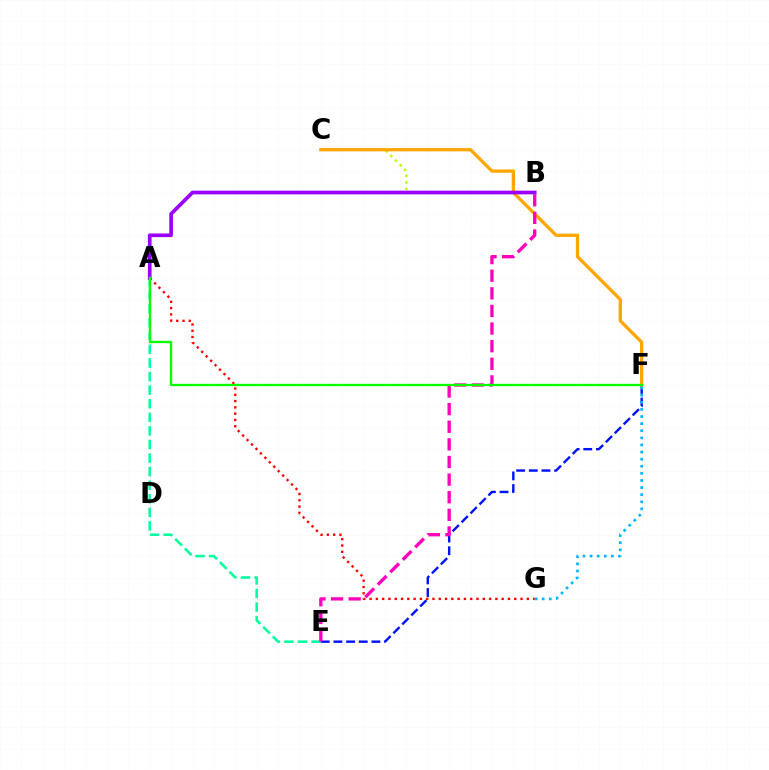{('A', 'E'): [{'color': '#00ff9d', 'line_style': 'dashed', 'thickness': 1.85}], ('A', 'G'): [{'color': '#ff0000', 'line_style': 'dotted', 'thickness': 1.71}], ('B', 'C'): [{'color': '#b3ff00', 'line_style': 'dotted', 'thickness': 1.77}], ('E', 'F'): [{'color': '#0010ff', 'line_style': 'dashed', 'thickness': 1.72}], ('C', 'F'): [{'color': '#ffa500', 'line_style': 'solid', 'thickness': 2.37}], ('A', 'B'): [{'color': '#9b00ff', 'line_style': 'solid', 'thickness': 2.66}], ('B', 'E'): [{'color': '#ff00bd', 'line_style': 'dashed', 'thickness': 2.39}], ('A', 'F'): [{'color': '#08ff00', 'line_style': 'solid', 'thickness': 1.68}], ('F', 'G'): [{'color': '#00b5ff', 'line_style': 'dotted', 'thickness': 1.93}]}